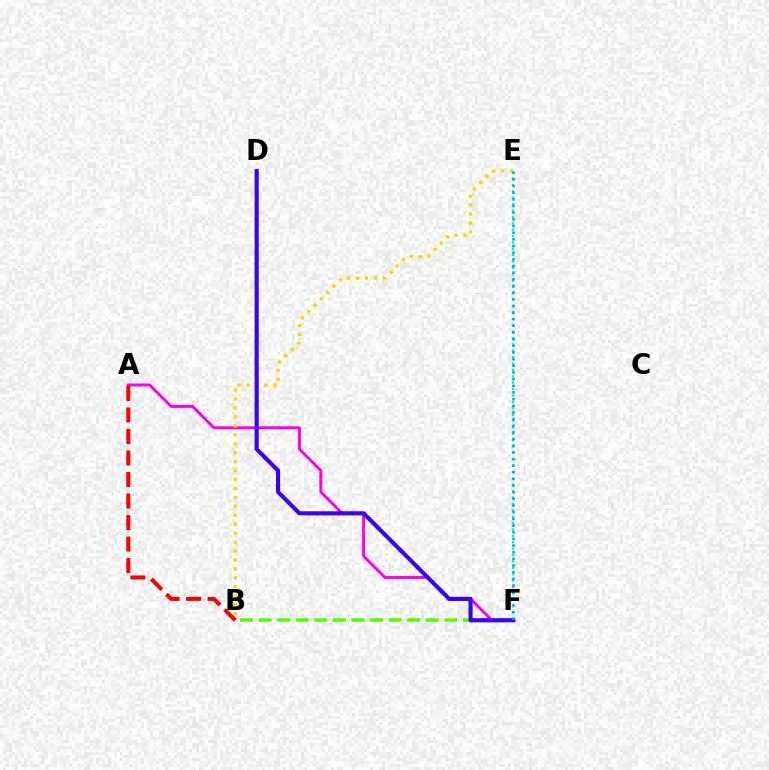{('A', 'F'): [{'color': '#ff00ed', 'line_style': 'solid', 'thickness': 2.13}], ('A', 'B'): [{'color': '#ff0000', 'line_style': 'dashed', 'thickness': 2.92}], ('E', 'F'): [{'color': '#00ff86', 'line_style': 'dotted', 'thickness': 1.73}, {'color': '#009eff', 'line_style': 'dotted', 'thickness': 1.81}], ('B', 'F'): [{'color': '#4fff00', 'line_style': 'dashed', 'thickness': 2.52}], ('B', 'E'): [{'color': '#ffd500', 'line_style': 'dotted', 'thickness': 2.43}], ('D', 'F'): [{'color': '#3700ff', 'line_style': 'solid', 'thickness': 2.96}]}